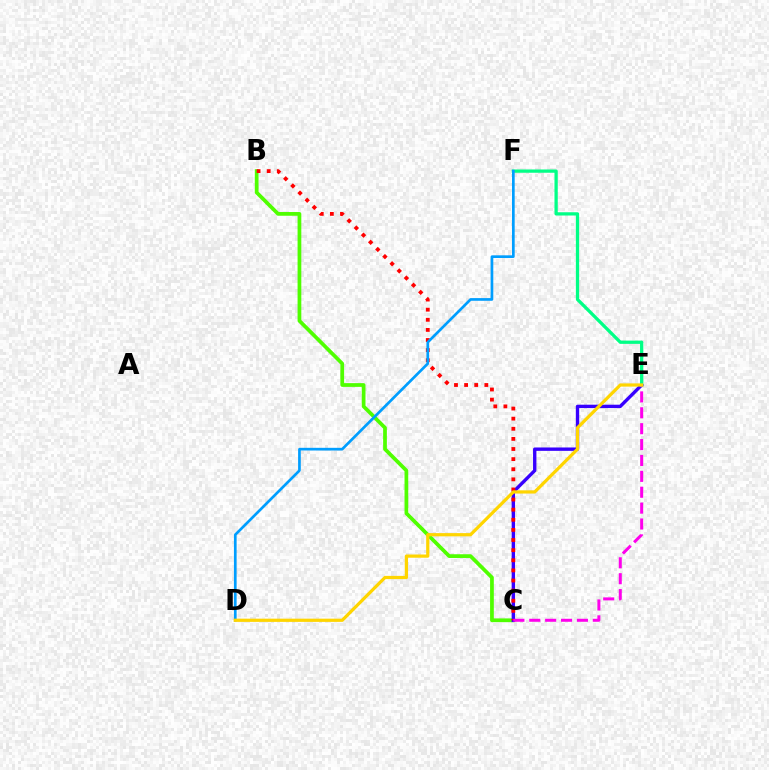{('B', 'C'): [{'color': '#4fff00', 'line_style': 'solid', 'thickness': 2.69}, {'color': '#ff0000', 'line_style': 'dotted', 'thickness': 2.75}], ('C', 'E'): [{'color': '#3700ff', 'line_style': 'solid', 'thickness': 2.43}, {'color': '#ff00ed', 'line_style': 'dashed', 'thickness': 2.16}], ('E', 'F'): [{'color': '#00ff86', 'line_style': 'solid', 'thickness': 2.35}], ('D', 'F'): [{'color': '#009eff', 'line_style': 'solid', 'thickness': 1.94}], ('D', 'E'): [{'color': '#ffd500', 'line_style': 'solid', 'thickness': 2.32}]}